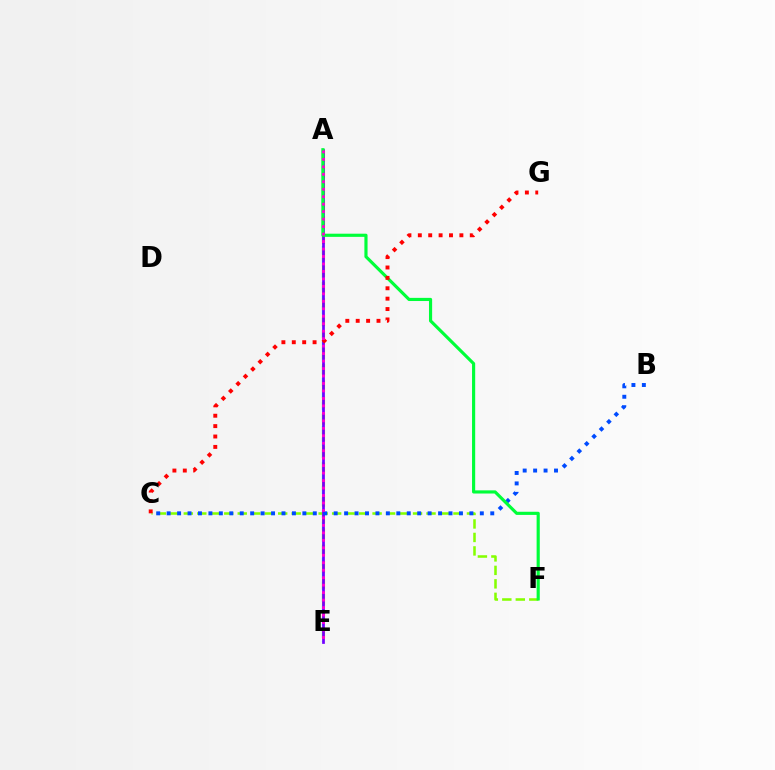{('C', 'F'): [{'color': '#84ff00', 'line_style': 'dashed', 'thickness': 1.83}], ('A', 'E'): [{'color': '#00fff6', 'line_style': 'dashed', 'thickness': 1.63}, {'color': '#ffbd00', 'line_style': 'dashed', 'thickness': 2.23}, {'color': '#7200ff', 'line_style': 'solid', 'thickness': 1.96}, {'color': '#ff00cf', 'line_style': 'dotted', 'thickness': 2.03}], ('B', 'C'): [{'color': '#004bff', 'line_style': 'dotted', 'thickness': 2.84}], ('A', 'F'): [{'color': '#00ff39', 'line_style': 'solid', 'thickness': 2.27}], ('C', 'G'): [{'color': '#ff0000', 'line_style': 'dotted', 'thickness': 2.82}]}